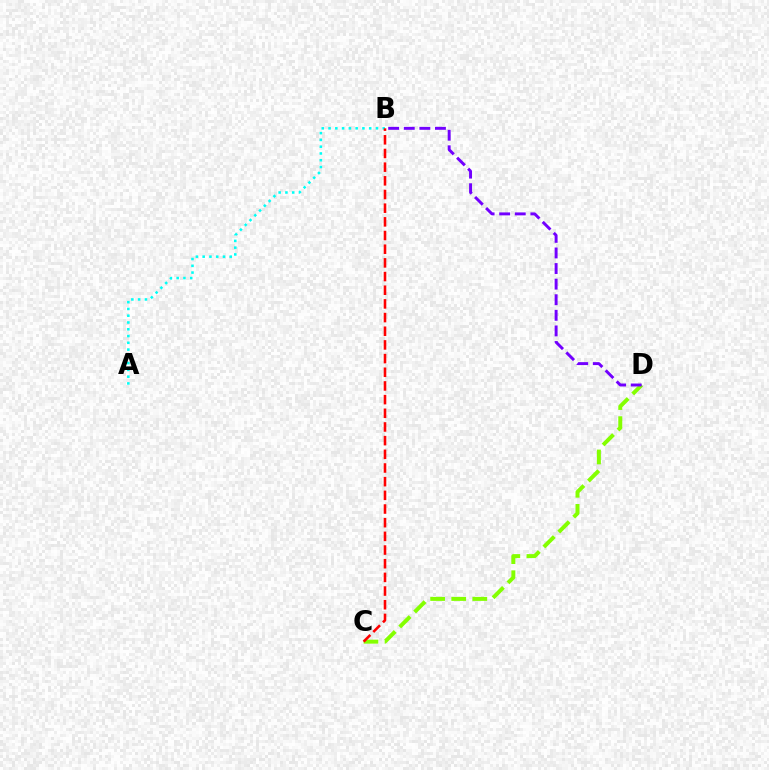{('C', 'D'): [{'color': '#84ff00', 'line_style': 'dashed', 'thickness': 2.87}], ('A', 'B'): [{'color': '#00fff6', 'line_style': 'dotted', 'thickness': 1.84}], ('B', 'D'): [{'color': '#7200ff', 'line_style': 'dashed', 'thickness': 2.12}], ('B', 'C'): [{'color': '#ff0000', 'line_style': 'dashed', 'thickness': 1.86}]}